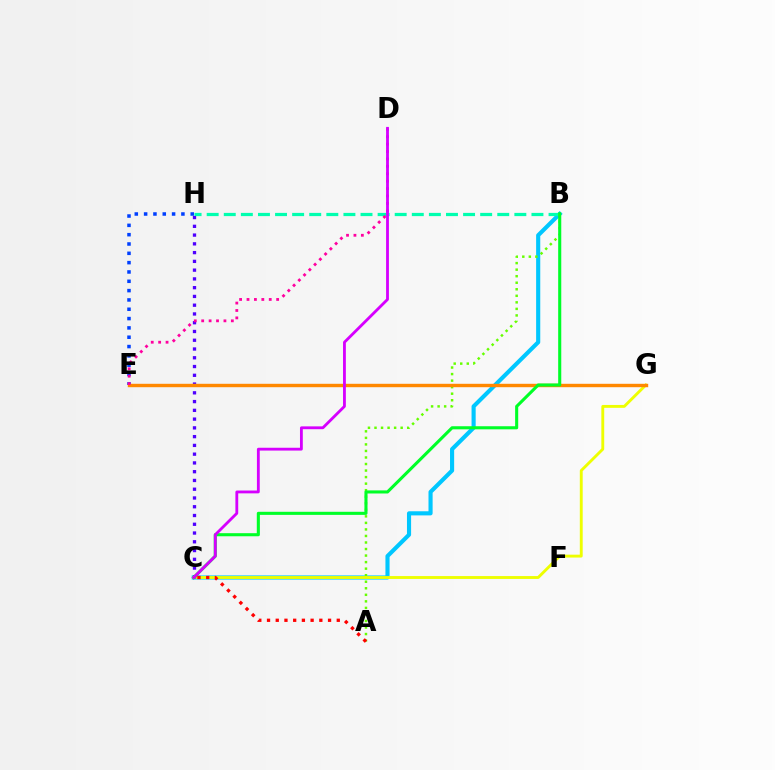{('B', 'C'): [{'color': '#00c7ff', 'line_style': 'solid', 'thickness': 2.97}, {'color': '#00ff27', 'line_style': 'solid', 'thickness': 2.22}], ('B', 'H'): [{'color': '#00ffaf', 'line_style': 'dashed', 'thickness': 2.32}], ('A', 'B'): [{'color': '#66ff00', 'line_style': 'dotted', 'thickness': 1.78}], ('C', 'G'): [{'color': '#eeff00', 'line_style': 'solid', 'thickness': 2.07}], ('C', 'H'): [{'color': '#4f00ff', 'line_style': 'dotted', 'thickness': 2.38}], ('E', 'H'): [{'color': '#003fff', 'line_style': 'dotted', 'thickness': 2.53}], ('E', 'G'): [{'color': '#ff8800', 'line_style': 'solid', 'thickness': 2.45}], ('D', 'E'): [{'color': '#ff00a0', 'line_style': 'dotted', 'thickness': 2.01}], ('C', 'D'): [{'color': '#d600ff', 'line_style': 'solid', 'thickness': 2.03}], ('A', 'C'): [{'color': '#ff0000', 'line_style': 'dotted', 'thickness': 2.37}]}